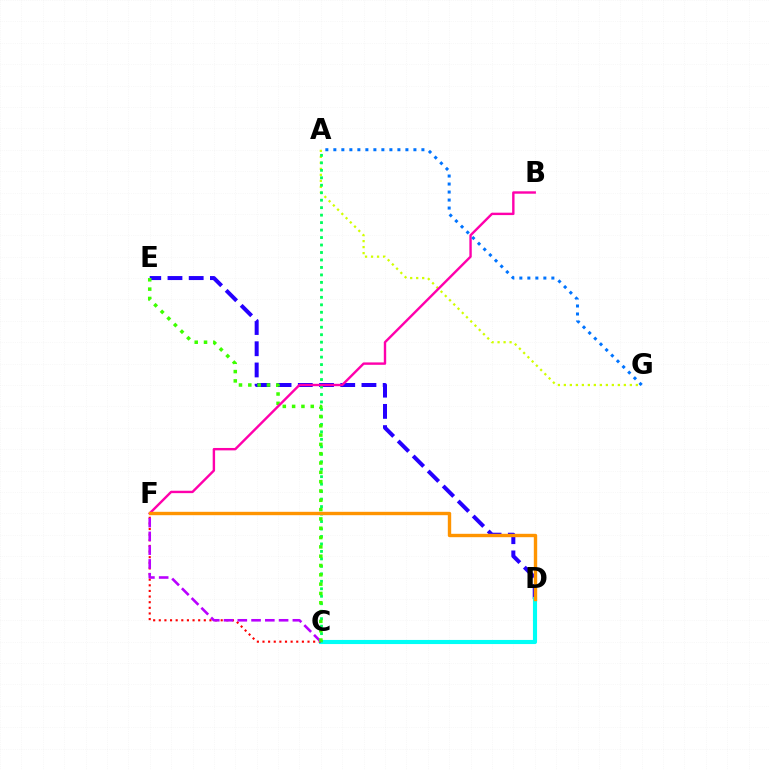{('A', 'G'): [{'color': '#d1ff00', 'line_style': 'dotted', 'thickness': 1.63}, {'color': '#0074ff', 'line_style': 'dotted', 'thickness': 2.18}], ('D', 'E'): [{'color': '#2500ff', 'line_style': 'dashed', 'thickness': 2.88}], ('C', 'D'): [{'color': '#00fff6', 'line_style': 'solid', 'thickness': 2.96}], ('C', 'F'): [{'color': '#ff0000', 'line_style': 'dotted', 'thickness': 1.53}, {'color': '#b900ff', 'line_style': 'dashed', 'thickness': 1.87}], ('A', 'C'): [{'color': '#00ff5c', 'line_style': 'dotted', 'thickness': 2.03}], ('C', 'E'): [{'color': '#3dff00', 'line_style': 'dotted', 'thickness': 2.53}], ('B', 'F'): [{'color': '#ff00ac', 'line_style': 'solid', 'thickness': 1.73}], ('D', 'F'): [{'color': '#ff9400', 'line_style': 'solid', 'thickness': 2.43}]}